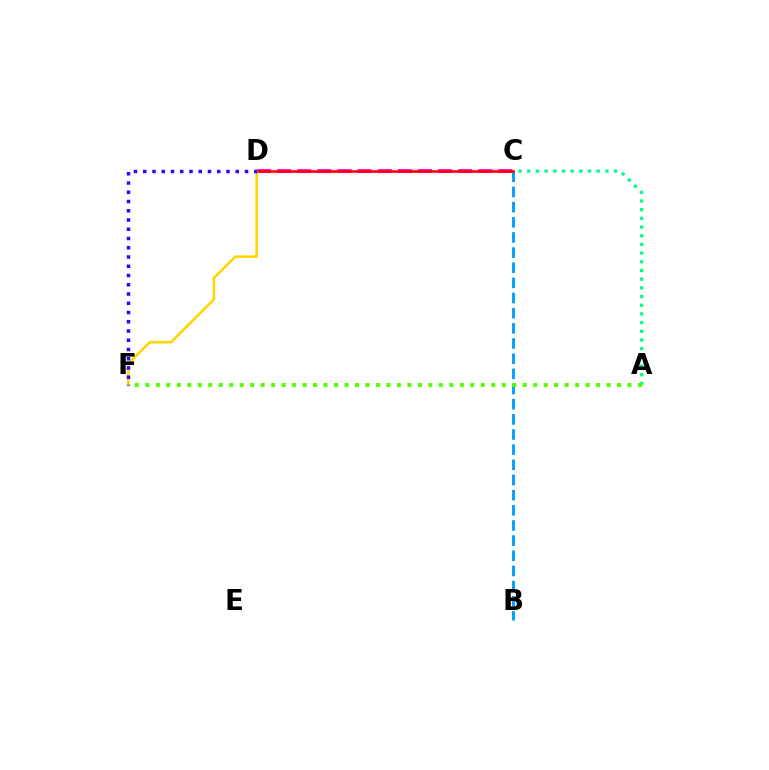{('B', 'C'): [{'color': '#009eff', 'line_style': 'dashed', 'thickness': 2.06}], ('C', 'D'): [{'color': '#ff00ed', 'line_style': 'dashed', 'thickness': 2.73}, {'color': '#ff0000', 'line_style': 'solid', 'thickness': 1.87}], ('A', 'C'): [{'color': '#00ff86', 'line_style': 'dotted', 'thickness': 2.36}], ('D', 'F'): [{'color': '#ffd500', 'line_style': 'solid', 'thickness': 1.85}, {'color': '#3700ff', 'line_style': 'dotted', 'thickness': 2.51}], ('A', 'F'): [{'color': '#4fff00', 'line_style': 'dotted', 'thickness': 2.85}]}